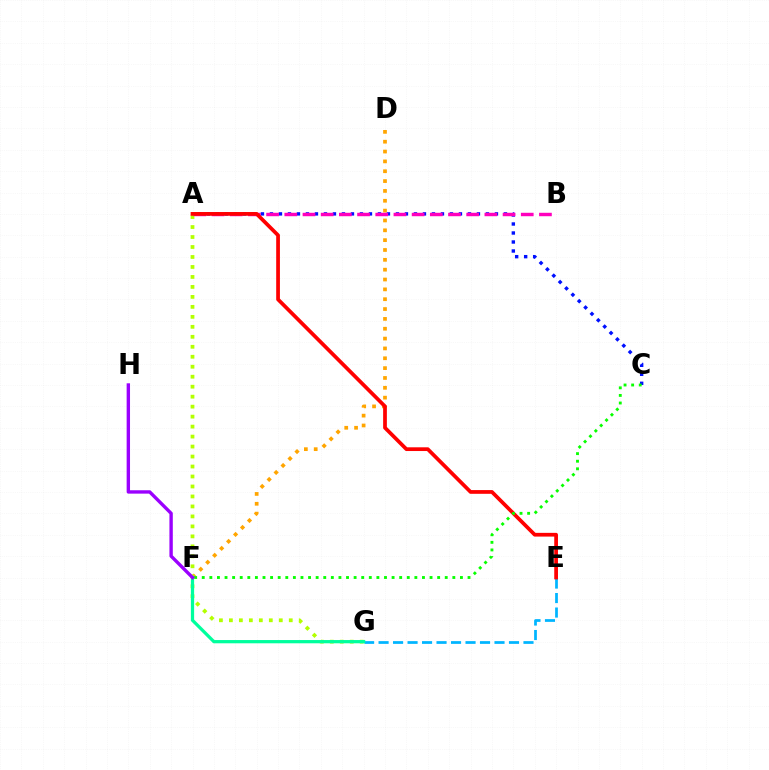{('D', 'F'): [{'color': '#ffa500', 'line_style': 'dotted', 'thickness': 2.67}], ('E', 'G'): [{'color': '#00b5ff', 'line_style': 'dashed', 'thickness': 1.97}], ('A', 'C'): [{'color': '#0010ff', 'line_style': 'dotted', 'thickness': 2.45}], ('A', 'G'): [{'color': '#b3ff00', 'line_style': 'dotted', 'thickness': 2.71}], ('A', 'B'): [{'color': '#ff00bd', 'line_style': 'dashed', 'thickness': 2.47}], ('A', 'E'): [{'color': '#ff0000', 'line_style': 'solid', 'thickness': 2.69}], ('C', 'F'): [{'color': '#08ff00', 'line_style': 'dotted', 'thickness': 2.06}], ('F', 'G'): [{'color': '#00ff9d', 'line_style': 'solid', 'thickness': 2.34}], ('F', 'H'): [{'color': '#9b00ff', 'line_style': 'solid', 'thickness': 2.43}]}